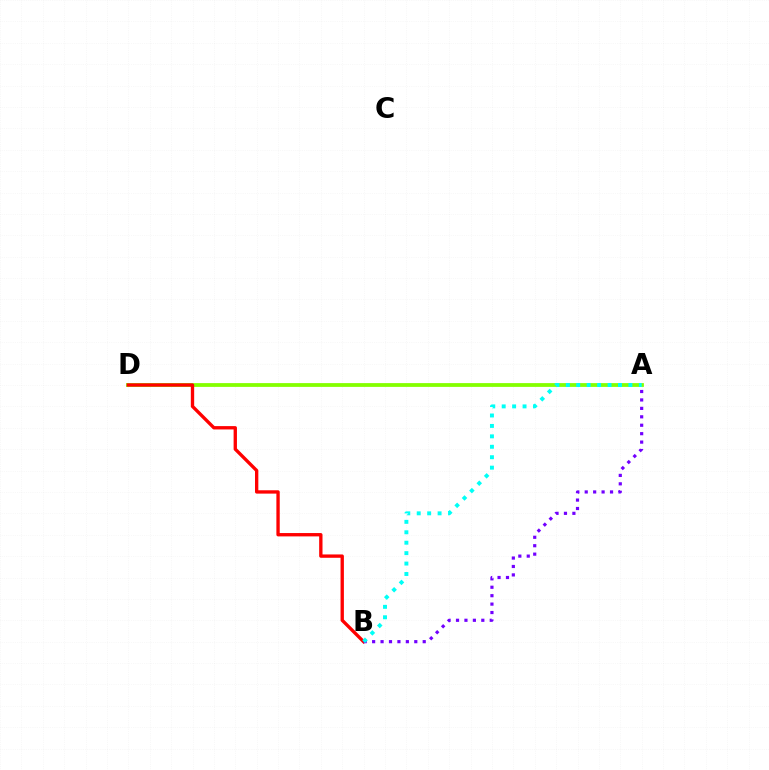{('A', 'D'): [{'color': '#84ff00', 'line_style': 'solid', 'thickness': 2.72}], ('B', 'D'): [{'color': '#ff0000', 'line_style': 'solid', 'thickness': 2.41}], ('A', 'B'): [{'color': '#7200ff', 'line_style': 'dotted', 'thickness': 2.29}, {'color': '#00fff6', 'line_style': 'dotted', 'thickness': 2.83}]}